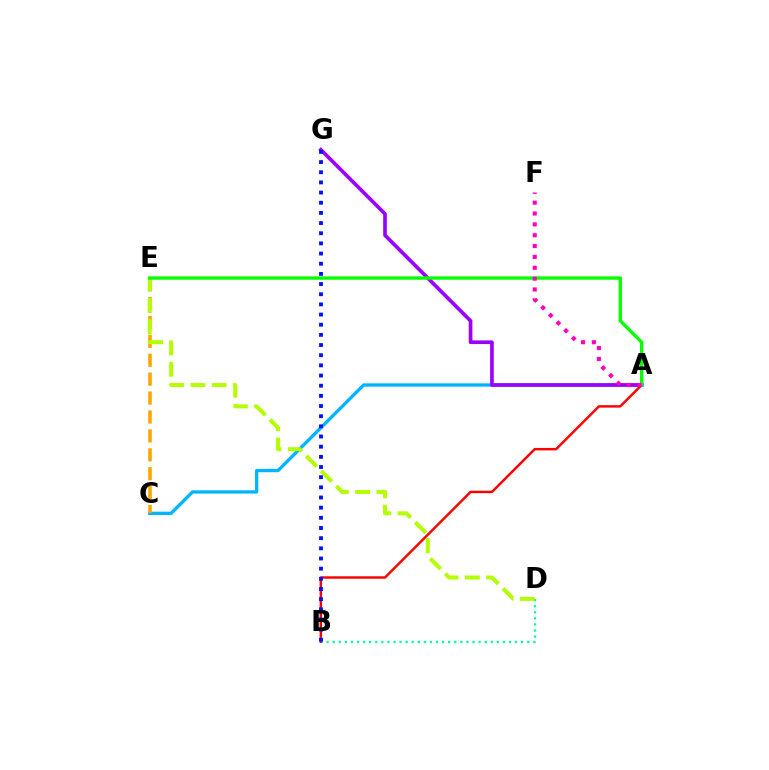{('B', 'D'): [{'color': '#00ff9d', 'line_style': 'dotted', 'thickness': 1.65}], ('A', 'C'): [{'color': '#00b5ff', 'line_style': 'solid', 'thickness': 2.38}], ('A', 'B'): [{'color': '#ff0000', 'line_style': 'solid', 'thickness': 1.76}], ('A', 'G'): [{'color': '#9b00ff', 'line_style': 'solid', 'thickness': 2.63}], ('C', 'E'): [{'color': '#ffa500', 'line_style': 'dashed', 'thickness': 2.57}], ('B', 'G'): [{'color': '#0010ff', 'line_style': 'dotted', 'thickness': 2.76}], ('D', 'E'): [{'color': '#b3ff00', 'line_style': 'dashed', 'thickness': 2.89}], ('A', 'E'): [{'color': '#08ff00', 'line_style': 'solid', 'thickness': 2.42}], ('A', 'F'): [{'color': '#ff00bd', 'line_style': 'dotted', 'thickness': 2.95}]}